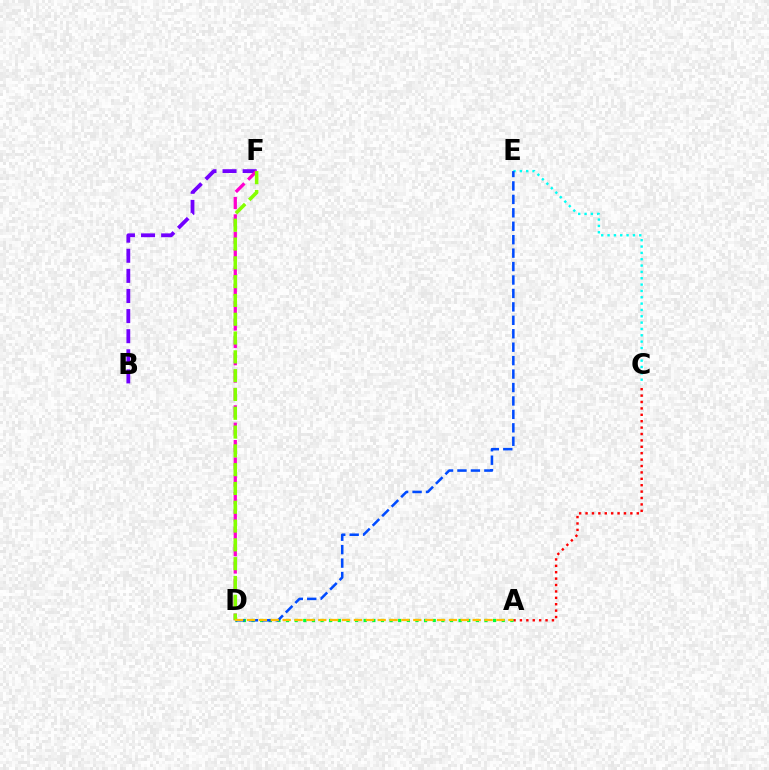{('A', 'C'): [{'color': '#ff0000', 'line_style': 'dotted', 'thickness': 1.74}], ('A', 'D'): [{'color': '#00ff39', 'line_style': 'dotted', 'thickness': 2.34}, {'color': '#ffbd00', 'line_style': 'dashed', 'thickness': 1.61}], ('C', 'E'): [{'color': '#00fff6', 'line_style': 'dotted', 'thickness': 1.72}], ('D', 'E'): [{'color': '#004bff', 'line_style': 'dashed', 'thickness': 1.83}], ('B', 'F'): [{'color': '#7200ff', 'line_style': 'dashed', 'thickness': 2.73}], ('D', 'F'): [{'color': '#ff00cf', 'line_style': 'dashed', 'thickness': 2.36}, {'color': '#84ff00', 'line_style': 'dashed', 'thickness': 2.55}]}